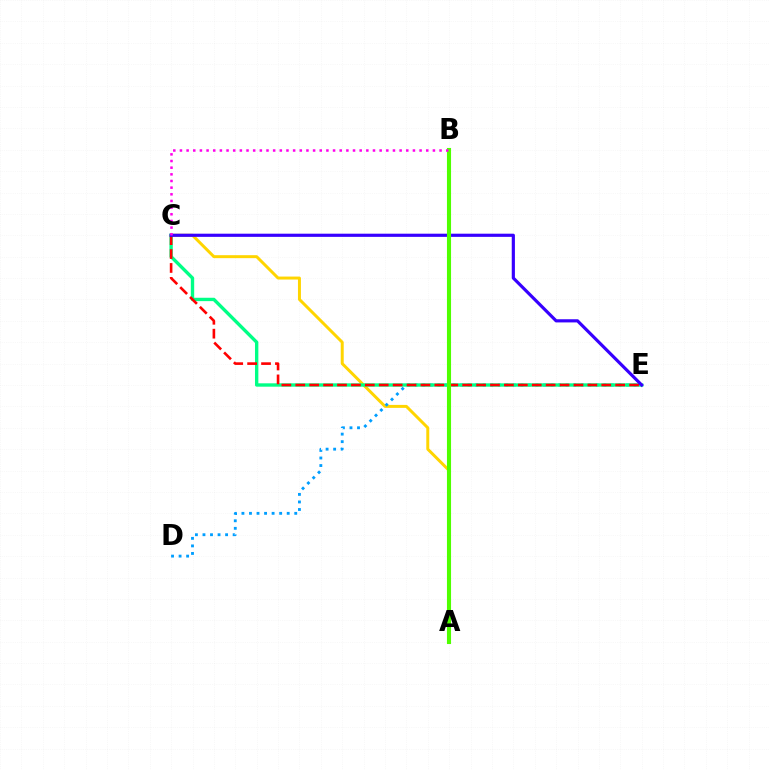{('A', 'C'): [{'color': '#ffd500', 'line_style': 'solid', 'thickness': 2.14}], ('D', 'E'): [{'color': '#009eff', 'line_style': 'dotted', 'thickness': 2.05}], ('C', 'E'): [{'color': '#00ff86', 'line_style': 'solid', 'thickness': 2.42}, {'color': '#ff0000', 'line_style': 'dashed', 'thickness': 1.89}, {'color': '#3700ff', 'line_style': 'solid', 'thickness': 2.28}], ('A', 'B'): [{'color': '#4fff00', 'line_style': 'solid', 'thickness': 2.95}], ('B', 'C'): [{'color': '#ff00ed', 'line_style': 'dotted', 'thickness': 1.81}]}